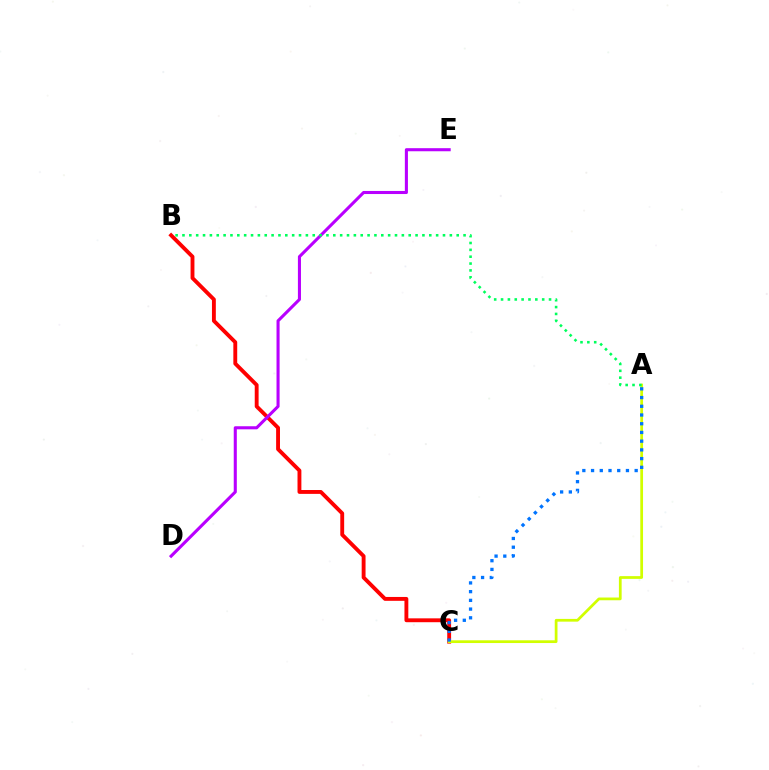{('B', 'C'): [{'color': '#ff0000', 'line_style': 'solid', 'thickness': 2.79}], ('A', 'C'): [{'color': '#d1ff00', 'line_style': 'solid', 'thickness': 1.97}, {'color': '#0074ff', 'line_style': 'dotted', 'thickness': 2.37}], ('D', 'E'): [{'color': '#b900ff', 'line_style': 'solid', 'thickness': 2.21}], ('A', 'B'): [{'color': '#00ff5c', 'line_style': 'dotted', 'thickness': 1.86}]}